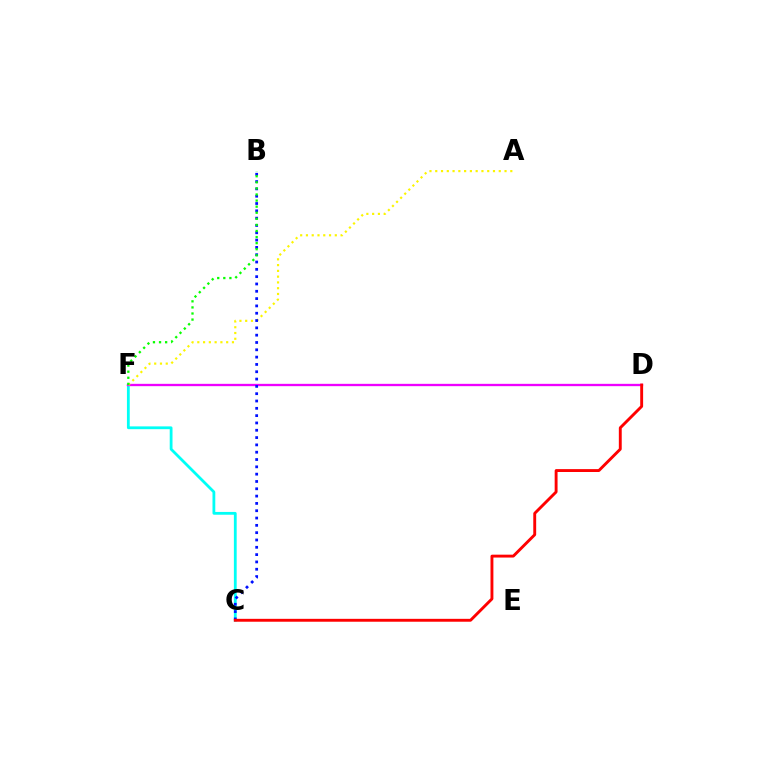{('C', 'F'): [{'color': '#00fff6', 'line_style': 'solid', 'thickness': 2.01}], ('D', 'F'): [{'color': '#ee00ff', 'line_style': 'solid', 'thickness': 1.67}], ('A', 'F'): [{'color': '#fcf500', 'line_style': 'dotted', 'thickness': 1.57}], ('B', 'C'): [{'color': '#0010ff', 'line_style': 'dotted', 'thickness': 1.99}], ('C', 'D'): [{'color': '#ff0000', 'line_style': 'solid', 'thickness': 2.08}], ('B', 'F'): [{'color': '#08ff00', 'line_style': 'dotted', 'thickness': 1.65}]}